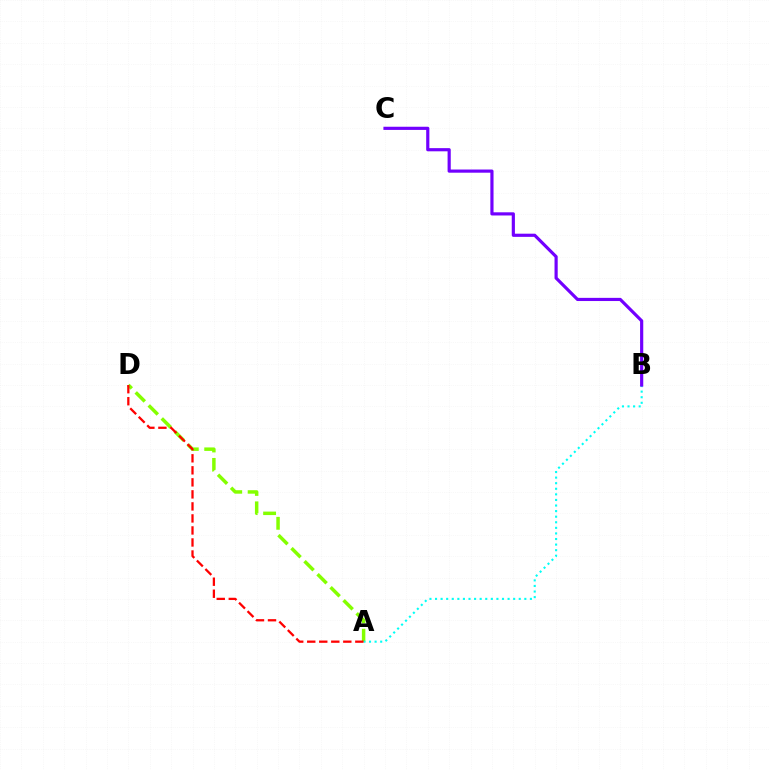{('A', 'D'): [{'color': '#84ff00', 'line_style': 'dashed', 'thickness': 2.5}, {'color': '#ff0000', 'line_style': 'dashed', 'thickness': 1.63}], ('A', 'B'): [{'color': '#00fff6', 'line_style': 'dotted', 'thickness': 1.52}], ('B', 'C'): [{'color': '#7200ff', 'line_style': 'solid', 'thickness': 2.28}]}